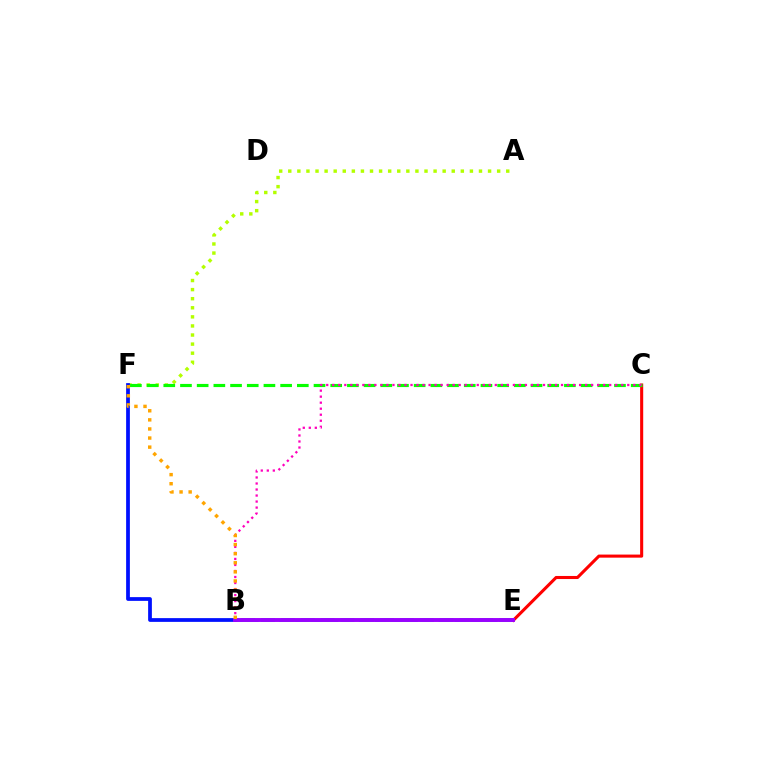{('B', 'E'): [{'color': '#00b5ff', 'line_style': 'dashed', 'thickness': 2.17}, {'color': '#00ff9d', 'line_style': 'dashed', 'thickness': 2.7}, {'color': '#9b00ff', 'line_style': 'solid', 'thickness': 2.82}], ('A', 'F'): [{'color': '#b3ff00', 'line_style': 'dotted', 'thickness': 2.47}], ('C', 'E'): [{'color': '#ff0000', 'line_style': 'solid', 'thickness': 2.21}], ('C', 'F'): [{'color': '#08ff00', 'line_style': 'dashed', 'thickness': 2.27}], ('B', 'F'): [{'color': '#0010ff', 'line_style': 'solid', 'thickness': 2.7}, {'color': '#ffa500', 'line_style': 'dotted', 'thickness': 2.47}], ('B', 'C'): [{'color': '#ff00bd', 'line_style': 'dotted', 'thickness': 1.64}]}